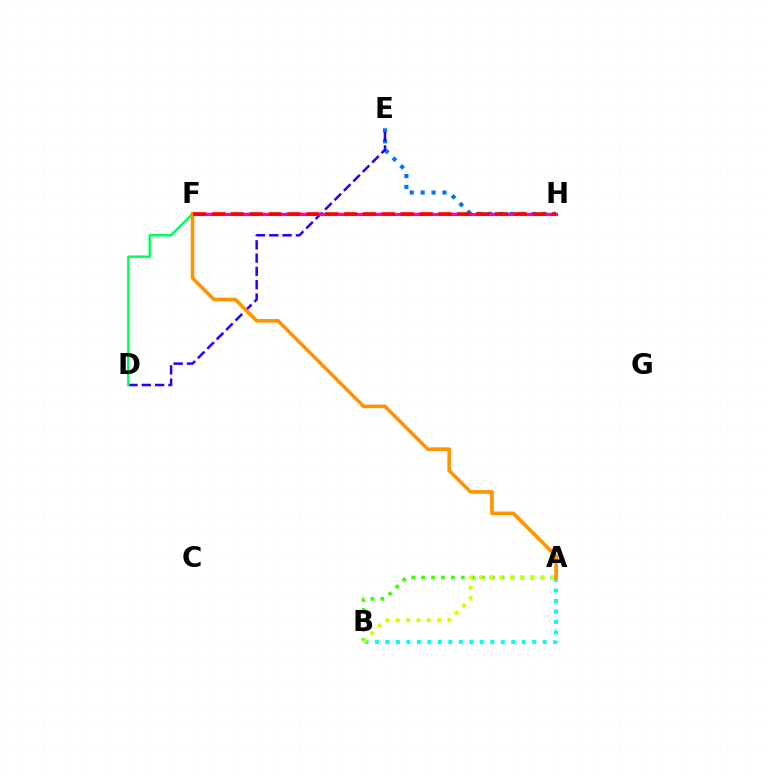{('F', 'H'): [{'color': '#b900ff', 'line_style': 'dashed', 'thickness': 1.75}, {'color': '#ff00ac', 'line_style': 'solid', 'thickness': 2.23}, {'color': '#ff0000', 'line_style': 'dashed', 'thickness': 2.56}], ('A', 'B'): [{'color': '#00fff6', 'line_style': 'dotted', 'thickness': 2.85}, {'color': '#3dff00', 'line_style': 'dotted', 'thickness': 2.7}, {'color': '#d1ff00', 'line_style': 'dotted', 'thickness': 2.8}], ('E', 'H'): [{'color': '#0074ff', 'line_style': 'dotted', 'thickness': 2.96}], ('D', 'E'): [{'color': '#2500ff', 'line_style': 'dashed', 'thickness': 1.81}], ('D', 'F'): [{'color': '#00ff5c', 'line_style': 'solid', 'thickness': 1.77}], ('A', 'F'): [{'color': '#ff9400', 'line_style': 'solid', 'thickness': 2.6}]}